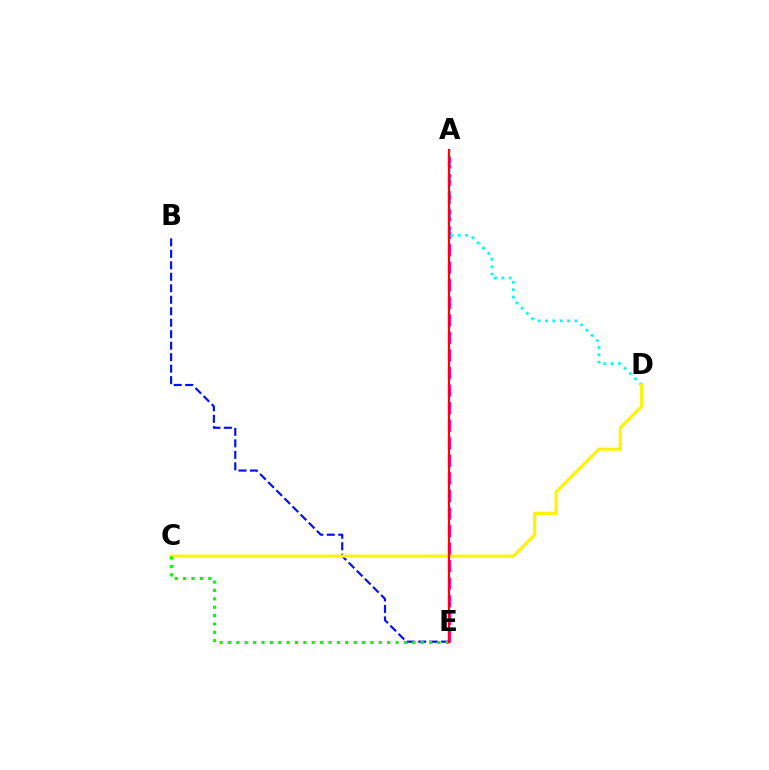{('A', 'E'): [{'color': '#ee00ff', 'line_style': 'dashed', 'thickness': 2.38}, {'color': '#ff0000', 'line_style': 'solid', 'thickness': 1.57}], ('B', 'E'): [{'color': '#0010ff', 'line_style': 'dashed', 'thickness': 1.56}], ('A', 'D'): [{'color': '#00fff6', 'line_style': 'dotted', 'thickness': 2.01}], ('C', 'D'): [{'color': '#fcf500', 'line_style': 'solid', 'thickness': 2.27}], ('C', 'E'): [{'color': '#08ff00', 'line_style': 'dotted', 'thickness': 2.28}]}